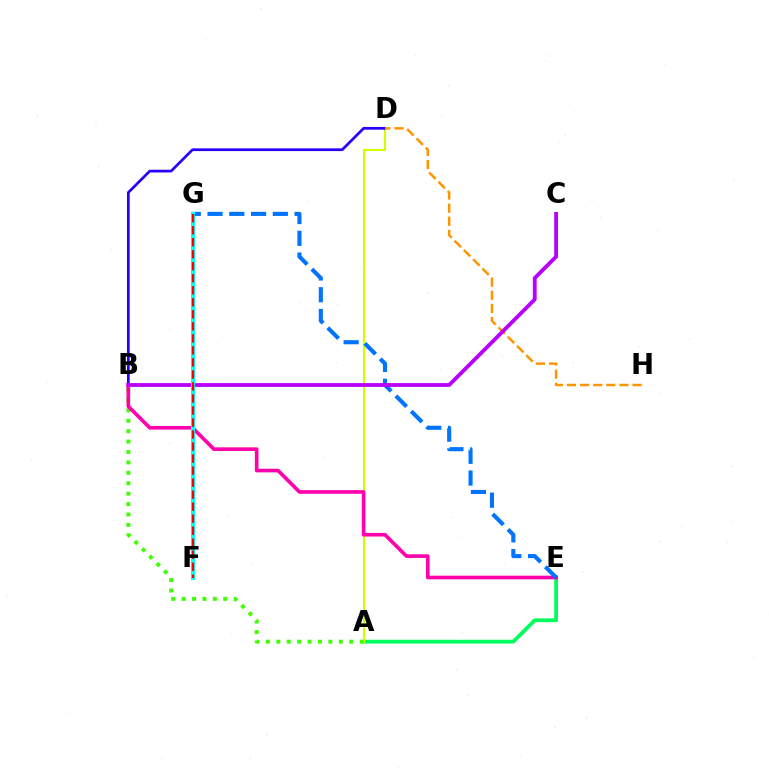{('A', 'E'): [{'color': '#00ff5c', 'line_style': 'solid', 'thickness': 2.73}], ('A', 'D'): [{'color': '#d1ff00', 'line_style': 'solid', 'thickness': 1.53}], ('B', 'D'): [{'color': '#2500ff', 'line_style': 'solid', 'thickness': 1.96}], ('D', 'H'): [{'color': '#ff9400', 'line_style': 'dashed', 'thickness': 1.78}], ('A', 'B'): [{'color': '#3dff00', 'line_style': 'dotted', 'thickness': 2.83}], ('B', 'E'): [{'color': '#ff00ac', 'line_style': 'solid', 'thickness': 2.61}], ('E', 'G'): [{'color': '#0074ff', 'line_style': 'dashed', 'thickness': 2.96}], ('B', 'C'): [{'color': '#b900ff', 'line_style': 'solid', 'thickness': 2.76}], ('F', 'G'): [{'color': '#00fff6', 'line_style': 'solid', 'thickness': 2.92}, {'color': '#ff0000', 'line_style': 'dashed', 'thickness': 1.63}]}